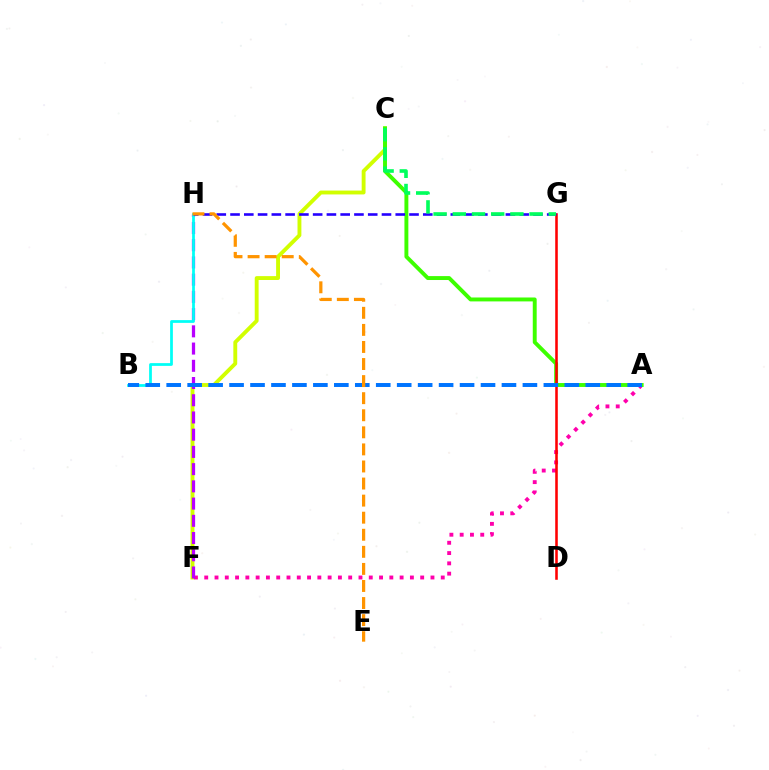{('C', 'F'): [{'color': '#d1ff00', 'line_style': 'solid', 'thickness': 2.79}], ('A', 'F'): [{'color': '#ff00ac', 'line_style': 'dotted', 'thickness': 2.79}], ('F', 'H'): [{'color': '#b900ff', 'line_style': 'dashed', 'thickness': 2.34}], ('A', 'C'): [{'color': '#3dff00', 'line_style': 'solid', 'thickness': 2.82}], ('D', 'G'): [{'color': '#ff0000', 'line_style': 'solid', 'thickness': 1.85}], ('B', 'H'): [{'color': '#00fff6', 'line_style': 'solid', 'thickness': 1.98}], ('A', 'B'): [{'color': '#0074ff', 'line_style': 'dashed', 'thickness': 2.85}], ('G', 'H'): [{'color': '#2500ff', 'line_style': 'dashed', 'thickness': 1.87}], ('C', 'G'): [{'color': '#00ff5c', 'line_style': 'dashed', 'thickness': 2.61}], ('E', 'H'): [{'color': '#ff9400', 'line_style': 'dashed', 'thickness': 2.32}]}